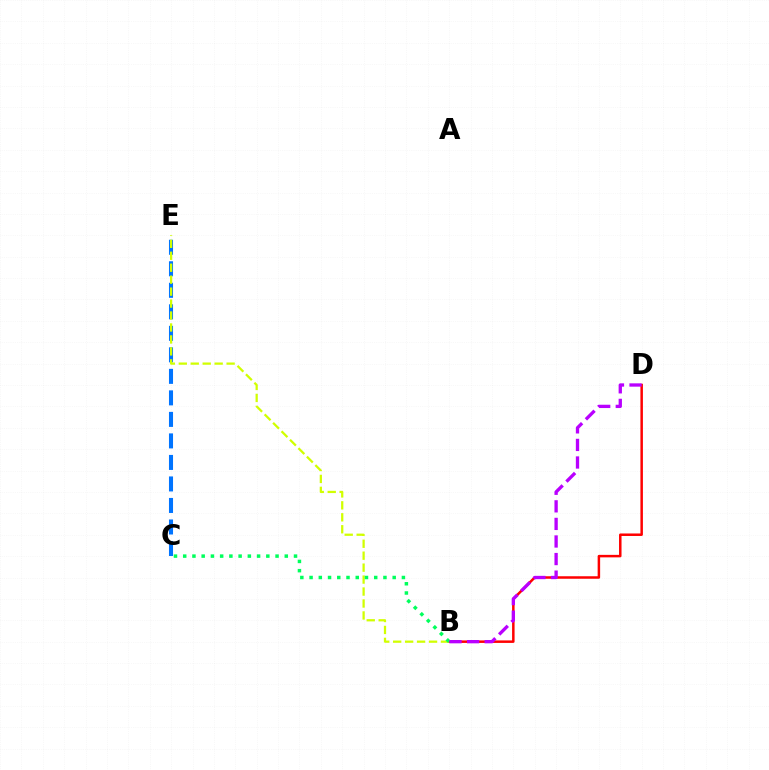{('B', 'D'): [{'color': '#ff0000', 'line_style': 'solid', 'thickness': 1.8}, {'color': '#b900ff', 'line_style': 'dashed', 'thickness': 2.39}], ('C', 'E'): [{'color': '#0074ff', 'line_style': 'dashed', 'thickness': 2.92}], ('B', 'E'): [{'color': '#d1ff00', 'line_style': 'dashed', 'thickness': 1.62}], ('B', 'C'): [{'color': '#00ff5c', 'line_style': 'dotted', 'thickness': 2.51}]}